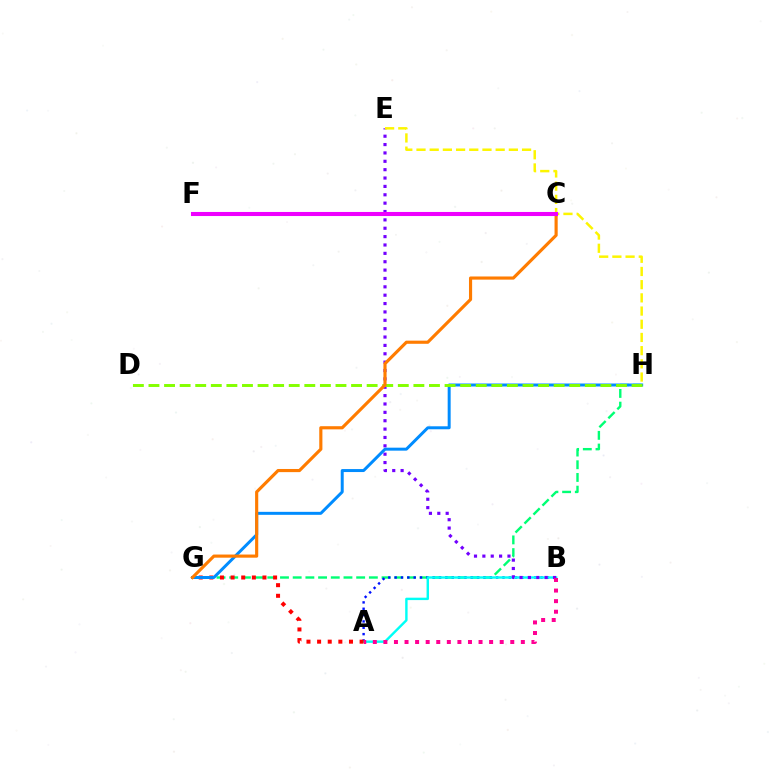{('G', 'H'): [{'color': '#00ff74', 'line_style': 'dashed', 'thickness': 1.72}, {'color': '#008cff', 'line_style': 'solid', 'thickness': 2.15}], ('A', 'B'): [{'color': '#0010ff', 'line_style': 'dotted', 'thickness': 1.72}, {'color': '#00fff6', 'line_style': 'solid', 'thickness': 1.74}, {'color': '#ff0094', 'line_style': 'dotted', 'thickness': 2.87}], ('A', 'G'): [{'color': '#ff0000', 'line_style': 'dotted', 'thickness': 2.89}], ('B', 'E'): [{'color': '#7200ff', 'line_style': 'dotted', 'thickness': 2.27}], ('E', 'H'): [{'color': '#fcf500', 'line_style': 'dashed', 'thickness': 1.79}], ('D', 'H'): [{'color': '#84ff00', 'line_style': 'dashed', 'thickness': 2.12}], ('C', 'G'): [{'color': '#ff7c00', 'line_style': 'solid', 'thickness': 2.27}], ('C', 'F'): [{'color': '#08ff00', 'line_style': 'solid', 'thickness': 2.07}, {'color': '#ee00ff', 'line_style': 'solid', 'thickness': 2.93}]}